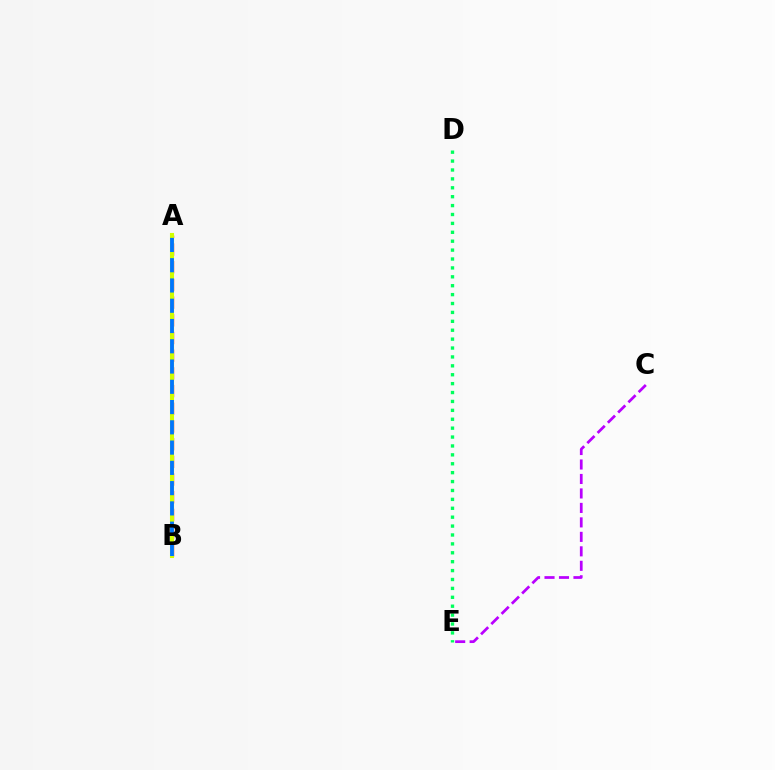{('A', 'B'): [{'color': '#ff0000', 'line_style': 'dashed', 'thickness': 2.4}, {'color': '#d1ff00', 'line_style': 'solid', 'thickness': 2.93}, {'color': '#0074ff', 'line_style': 'dashed', 'thickness': 2.75}], ('D', 'E'): [{'color': '#00ff5c', 'line_style': 'dotted', 'thickness': 2.42}], ('C', 'E'): [{'color': '#b900ff', 'line_style': 'dashed', 'thickness': 1.97}]}